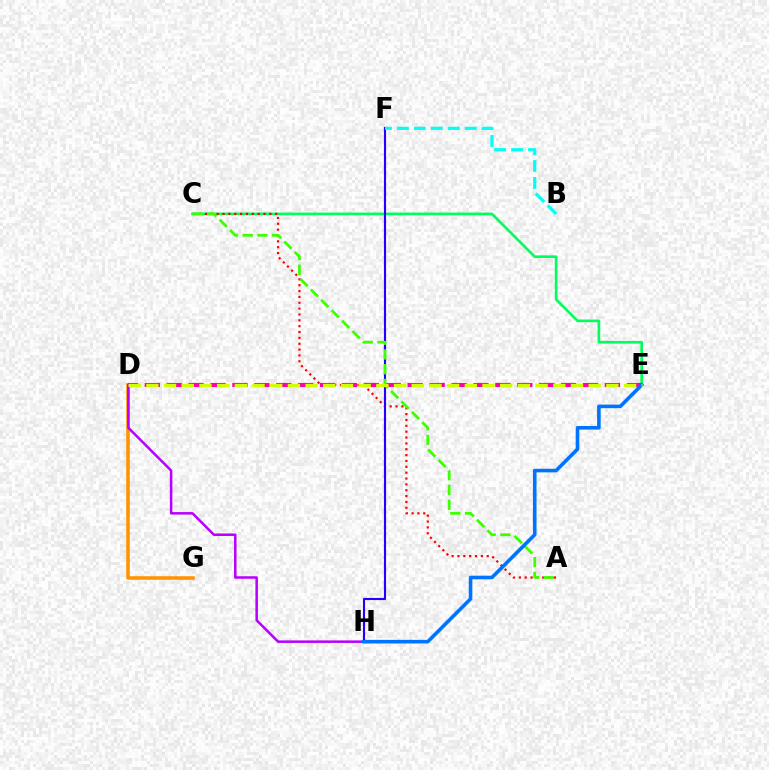{('C', 'E'): [{'color': '#00ff5c', 'line_style': 'solid', 'thickness': 1.9}], ('A', 'C'): [{'color': '#ff0000', 'line_style': 'dotted', 'thickness': 1.59}, {'color': '#3dff00', 'line_style': 'dashed', 'thickness': 2.0}], ('D', 'G'): [{'color': '#ff9400', 'line_style': 'solid', 'thickness': 2.57}], ('D', 'E'): [{'color': '#ff00ac', 'line_style': 'dashed', 'thickness': 2.98}, {'color': '#d1ff00', 'line_style': 'dashed', 'thickness': 2.4}], ('D', 'H'): [{'color': '#b900ff', 'line_style': 'solid', 'thickness': 1.81}], ('F', 'H'): [{'color': '#2500ff', 'line_style': 'solid', 'thickness': 1.54}], ('B', 'F'): [{'color': '#00fff6', 'line_style': 'dashed', 'thickness': 2.3}], ('E', 'H'): [{'color': '#0074ff', 'line_style': 'solid', 'thickness': 2.59}]}